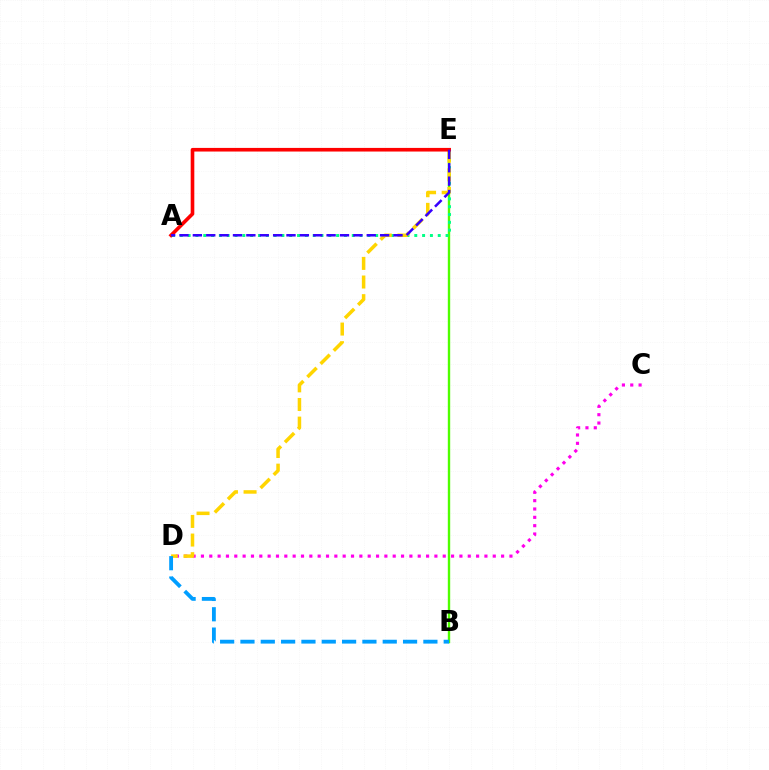{('B', 'E'): [{'color': '#4fff00', 'line_style': 'solid', 'thickness': 1.71}], ('C', 'D'): [{'color': '#ff00ed', 'line_style': 'dotted', 'thickness': 2.27}], ('A', 'E'): [{'color': '#00ff86', 'line_style': 'dotted', 'thickness': 2.12}, {'color': '#ff0000', 'line_style': 'solid', 'thickness': 2.61}, {'color': '#3700ff', 'line_style': 'dashed', 'thickness': 1.82}], ('D', 'E'): [{'color': '#ffd500', 'line_style': 'dashed', 'thickness': 2.53}], ('B', 'D'): [{'color': '#009eff', 'line_style': 'dashed', 'thickness': 2.76}]}